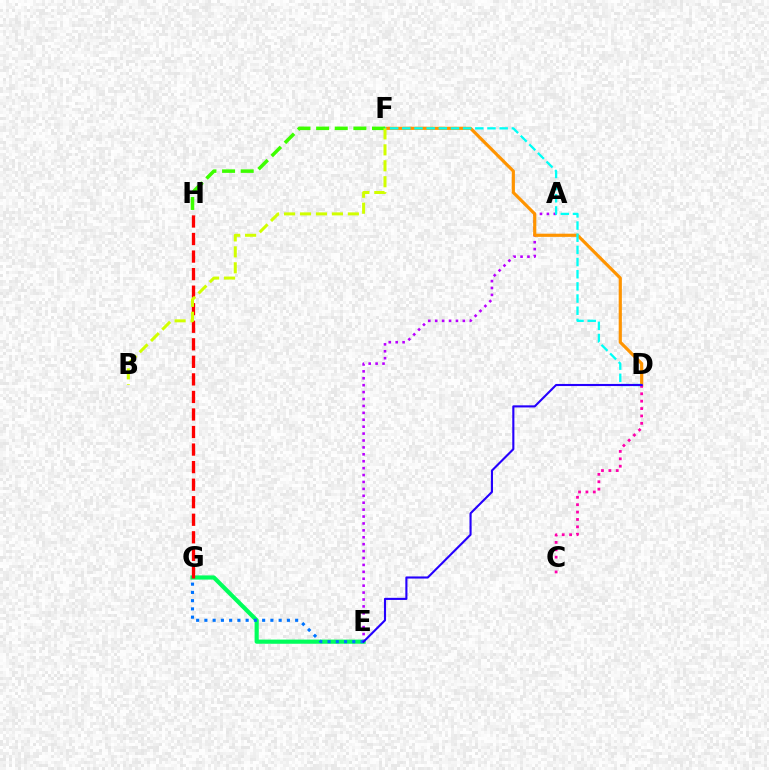{('E', 'G'): [{'color': '#00ff5c', 'line_style': 'solid', 'thickness': 3.0}, {'color': '#0074ff', 'line_style': 'dotted', 'thickness': 2.24}], ('A', 'E'): [{'color': '#b900ff', 'line_style': 'dotted', 'thickness': 1.88}], ('D', 'F'): [{'color': '#ff9400', 'line_style': 'solid', 'thickness': 2.28}, {'color': '#00fff6', 'line_style': 'dashed', 'thickness': 1.65}], ('F', 'H'): [{'color': '#3dff00', 'line_style': 'dashed', 'thickness': 2.53}], ('C', 'D'): [{'color': '#ff00ac', 'line_style': 'dotted', 'thickness': 2.01}], ('D', 'E'): [{'color': '#2500ff', 'line_style': 'solid', 'thickness': 1.52}], ('G', 'H'): [{'color': '#ff0000', 'line_style': 'dashed', 'thickness': 2.38}], ('B', 'F'): [{'color': '#d1ff00', 'line_style': 'dashed', 'thickness': 2.17}]}